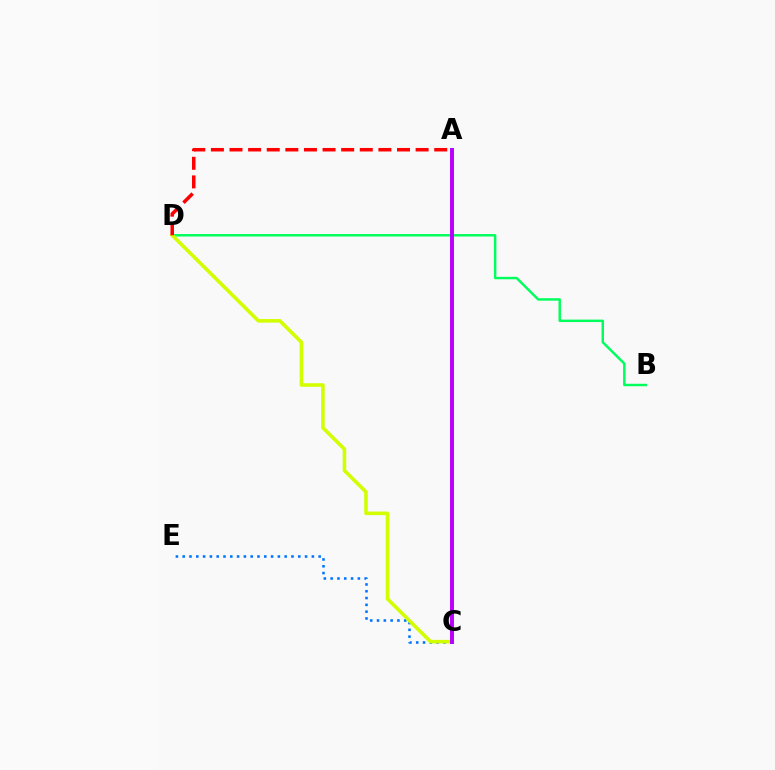{('B', 'D'): [{'color': '#00ff5c', 'line_style': 'solid', 'thickness': 1.77}], ('C', 'E'): [{'color': '#0074ff', 'line_style': 'dotted', 'thickness': 1.85}], ('C', 'D'): [{'color': '#d1ff00', 'line_style': 'solid', 'thickness': 2.57}], ('A', 'D'): [{'color': '#ff0000', 'line_style': 'dashed', 'thickness': 2.53}], ('A', 'C'): [{'color': '#b900ff', 'line_style': 'solid', 'thickness': 2.84}]}